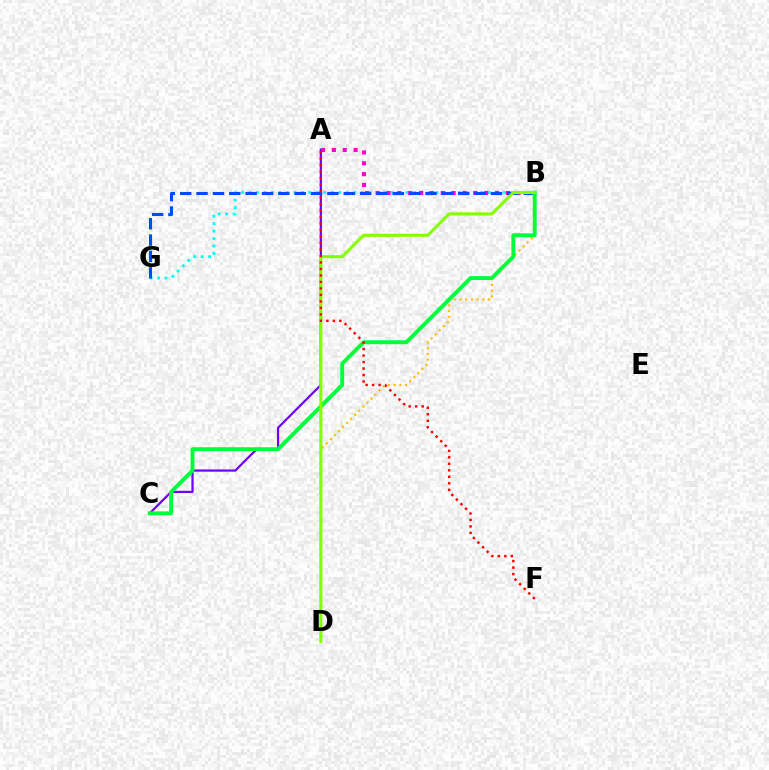{('A', 'C'): [{'color': '#7200ff', 'line_style': 'solid', 'thickness': 1.61}], ('B', 'G'): [{'color': '#00fff6', 'line_style': 'dotted', 'thickness': 2.03}, {'color': '#004bff', 'line_style': 'dashed', 'thickness': 2.22}], ('A', 'B'): [{'color': '#ff00cf', 'line_style': 'dotted', 'thickness': 2.95}], ('B', 'D'): [{'color': '#ffbd00', 'line_style': 'dotted', 'thickness': 1.56}, {'color': '#84ff00', 'line_style': 'solid', 'thickness': 2.21}], ('B', 'C'): [{'color': '#00ff39', 'line_style': 'solid', 'thickness': 2.8}], ('A', 'F'): [{'color': '#ff0000', 'line_style': 'dotted', 'thickness': 1.76}]}